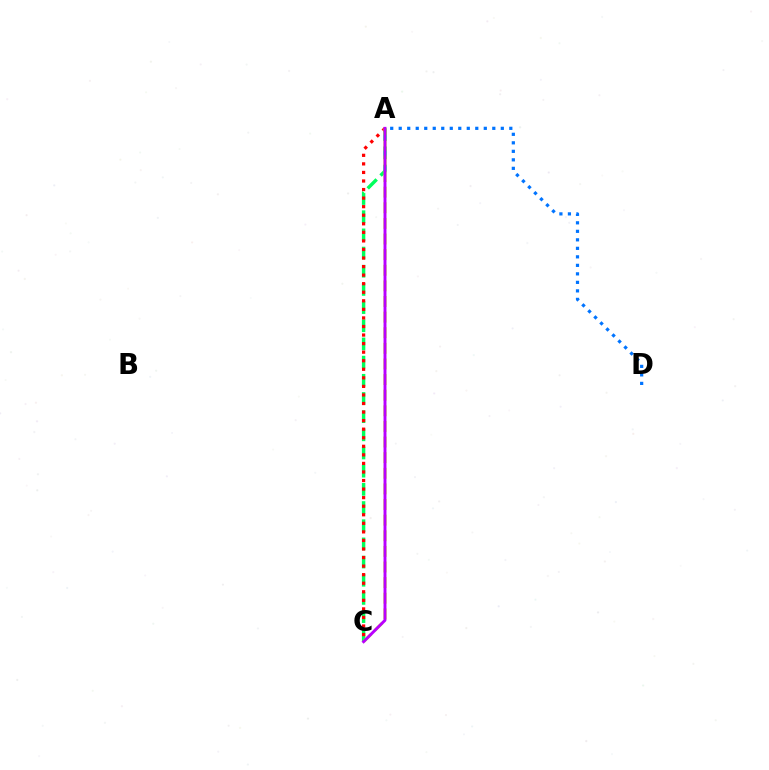{('A', 'C'): [{'color': '#00ff5c', 'line_style': 'dashed', 'thickness': 2.47}, {'color': '#ff0000', 'line_style': 'dotted', 'thickness': 2.33}, {'color': '#d1ff00', 'line_style': 'dashed', 'thickness': 2.12}, {'color': '#b900ff', 'line_style': 'solid', 'thickness': 2.1}], ('A', 'D'): [{'color': '#0074ff', 'line_style': 'dotted', 'thickness': 2.31}]}